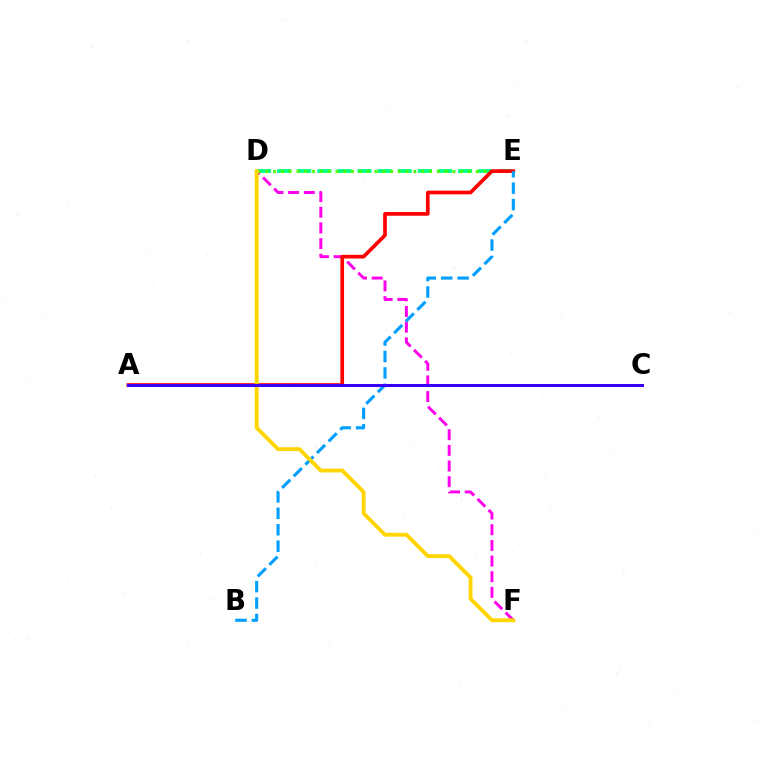{('D', 'F'): [{'color': '#ff00ed', 'line_style': 'dashed', 'thickness': 2.13}, {'color': '#ffd500', 'line_style': 'solid', 'thickness': 2.77}], ('D', 'E'): [{'color': '#00ff86', 'line_style': 'dashed', 'thickness': 2.73}, {'color': '#4fff00', 'line_style': 'dotted', 'thickness': 2.12}], ('A', 'E'): [{'color': '#ff0000', 'line_style': 'solid', 'thickness': 2.64}], ('B', 'E'): [{'color': '#009eff', 'line_style': 'dashed', 'thickness': 2.23}], ('A', 'C'): [{'color': '#3700ff', 'line_style': 'solid', 'thickness': 2.18}]}